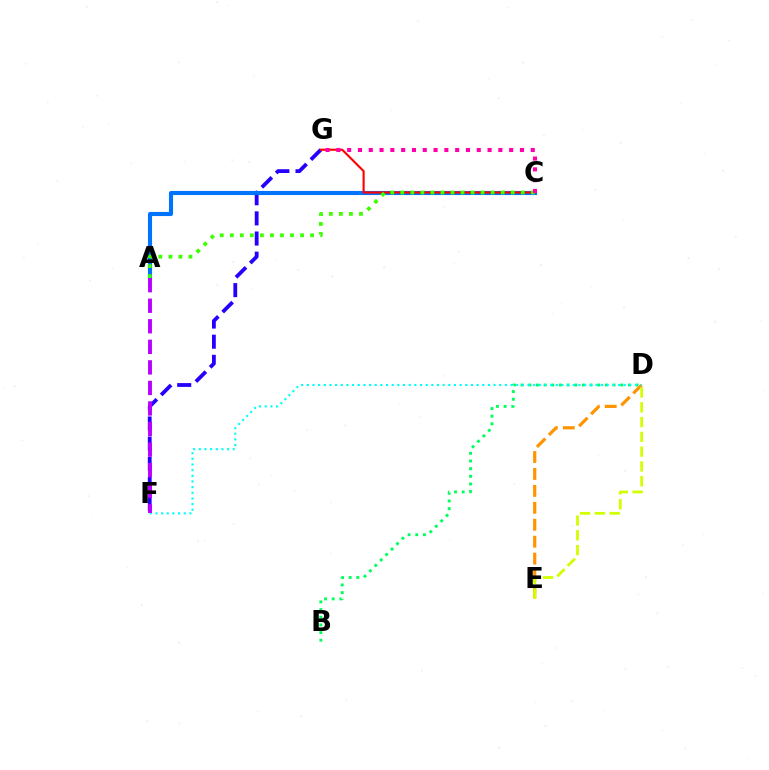{('B', 'D'): [{'color': '#00ff5c', 'line_style': 'dotted', 'thickness': 2.08}], ('D', 'E'): [{'color': '#ff9400', 'line_style': 'dashed', 'thickness': 2.3}, {'color': '#d1ff00', 'line_style': 'dashed', 'thickness': 2.01}], ('D', 'F'): [{'color': '#00fff6', 'line_style': 'dotted', 'thickness': 1.54}], ('F', 'G'): [{'color': '#2500ff', 'line_style': 'dashed', 'thickness': 2.74}], ('A', 'C'): [{'color': '#0074ff', 'line_style': 'solid', 'thickness': 2.95}, {'color': '#3dff00', 'line_style': 'dotted', 'thickness': 2.73}], ('C', 'G'): [{'color': '#ff0000', 'line_style': 'solid', 'thickness': 1.53}, {'color': '#ff00ac', 'line_style': 'dotted', 'thickness': 2.93}], ('A', 'F'): [{'color': '#b900ff', 'line_style': 'dashed', 'thickness': 2.79}]}